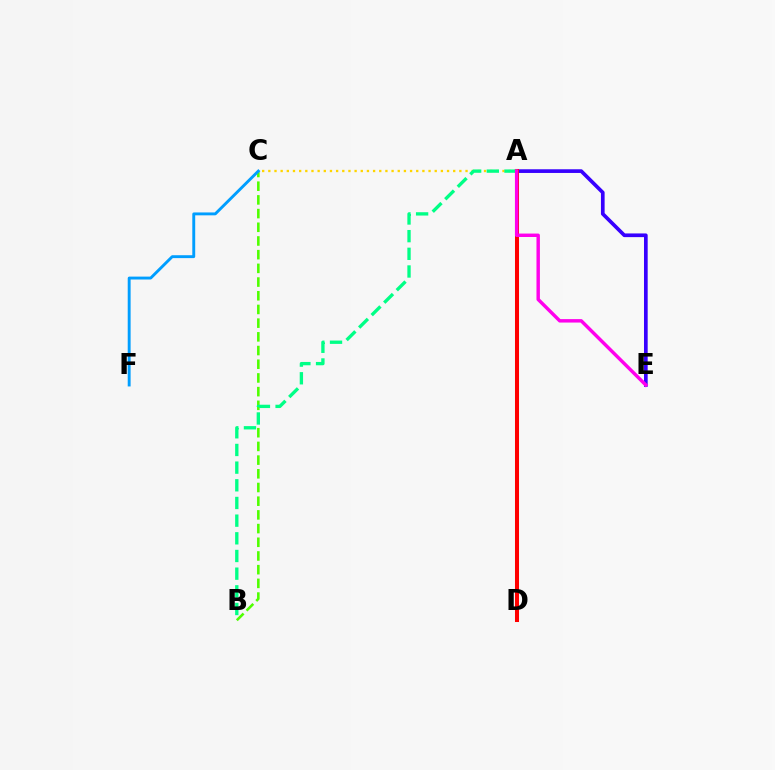{('A', 'E'): [{'color': '#3700ff', 'line_style': 'solid', 'thickness': 2.65}, {'color': '#ff00ed', 'line_style': 'solid', 'thickness': 2.47}], ('A', 'D'): [{'color': '#ff0000', 'line_style': 'solid', 'thickness': 2.91}], ('A', 'C'): [{'color': '#ffd500', 'line_style': 'dotted', 'thickness': 1.67}], ('B', 'C'): [{'color': '#4fff00', 'line_style': 'dashed', 'thickness': 1.86}], ('C', 'F'): [{'color': '#009eff', 'line_style': 'solid', 'thickness': 2.09}], ('A', 'B'): [{'color': '#00ff86', 'line_style': 'dashed', 'thickness': 2.4}]}